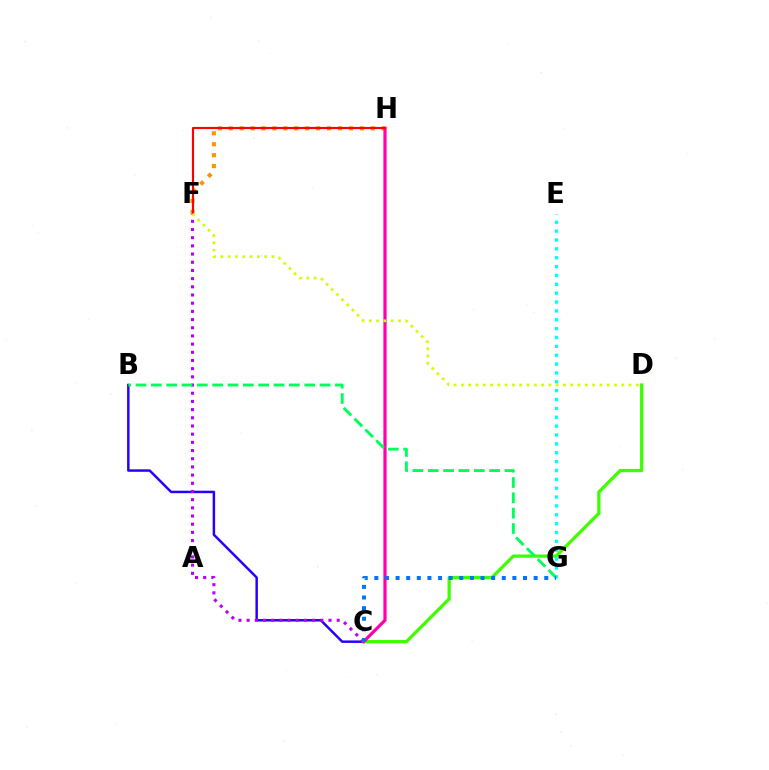{('B', 'C'): [{'color': '#2500ff', 'line_style': 'solid', 'thickness': 1.78}], ('C', 'F'): [{'color': '#b900ff', 'line_style': 'dotted', 'thickness': 2.22}], ('F', 'H'): [{'color': '#ff9400', 'line_style': 'dotted', 'thickness': 2.97}, {'color': '#ff0000', 'line_style': 'solid', 'thickness': 1.54}], ('E', 'G'): [{'color': '#00fff6', 'line_style': 'dotted', 'thickness': 2.41}], ('C', 'D'): [{'color': '#3dff00', 'line_style': 'solid', 'thickness': 2.36}], ('C', 'H'): [{'color': '#ff00ac', 'line_style': 'solid', 'thickness': 2.32}], ('B', 'G'): [{'color': '#00ff5c', 'line_style': 'dashed', 'thickness': 2.08}], ('D', 'F'): [{'color': '#d1ff00', 'line_style': 'dotted', 'thickness': 1.98}], ('C', 'G'): [{'color': '#0074ff', 'line_style': 'dotted', 'thickness': 2.89}]}